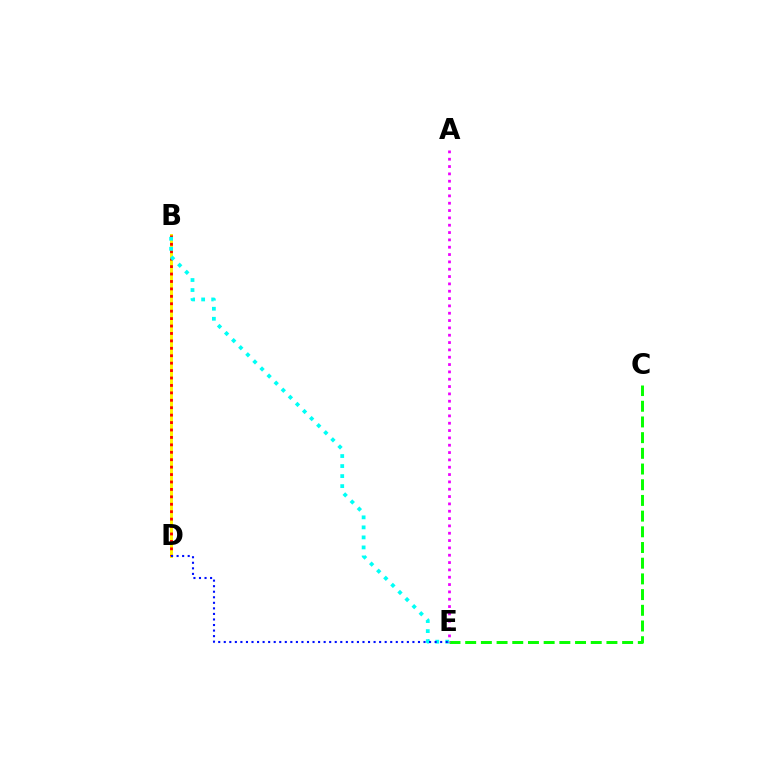{('C', 'E'): [{'color': '#08ff00', 'line_style': 'dashed', 'thickness': 2.13}], ('B', 'D'): [{'color': '#fcf500', 'line_style': 'solid', 'thickness': 2.13}, {'color': '#ff0000', 'line_style': 'dotted', 'thickness': 2.02}], ('B', 'E'): [{'color': '#00fff6', 'line_style': 'dotted', 'thickness': 2.72}], ('D', 'E'): [{'color': '#0010ff', 'line_style': 'dotted', 'thickness': 1.51}], ('A', 'E'): [{'color': '#ee00ff', 'line_style': 'dotted', 'thickness': 1.99}]}